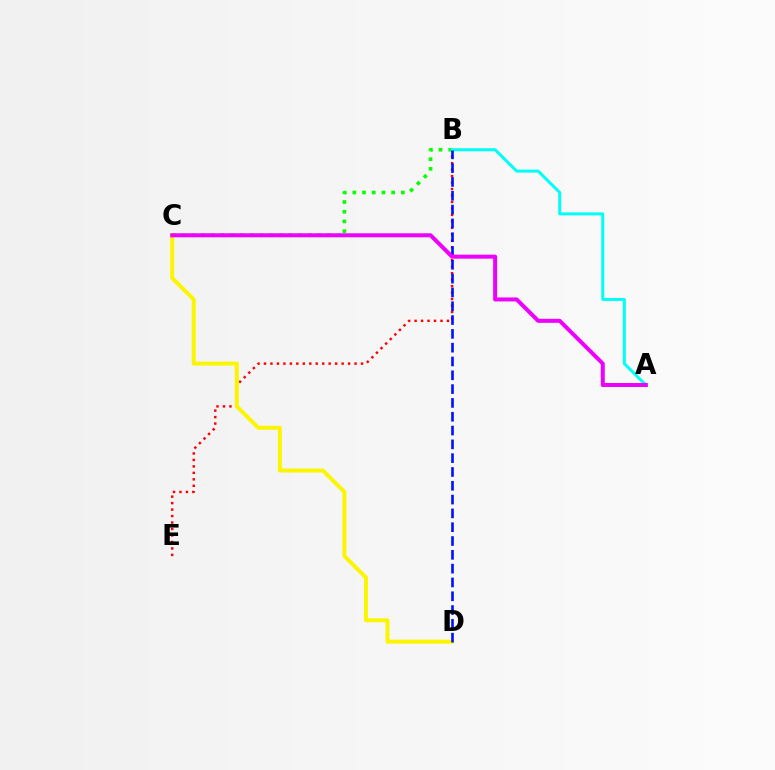{('B', 'E'): [{'color': '#ff0000', 'line_style': 'dotted', 'thickness': 1.76}], ('C', 'D'): [{'color': '#fcf500', 'line_style': 'solid', 'thickness': 2.85}], ('B', 'C'): [{'color': '#08ff00', 'line_style': 'dotted', 'thickness': 2.64}], ('A', 'B'): [{'color': '#00fff6', 'line_style': 'solid', 'thickness': 2.17}], ('B', 'D'): [{'color': '#0010ff', 'line_style': 'dashed', 'thickness': 1.88}], ('A', 'C'): [{'color': '#ee00ff', 'line_style': 'solid', 'thickness': 2.88}]}